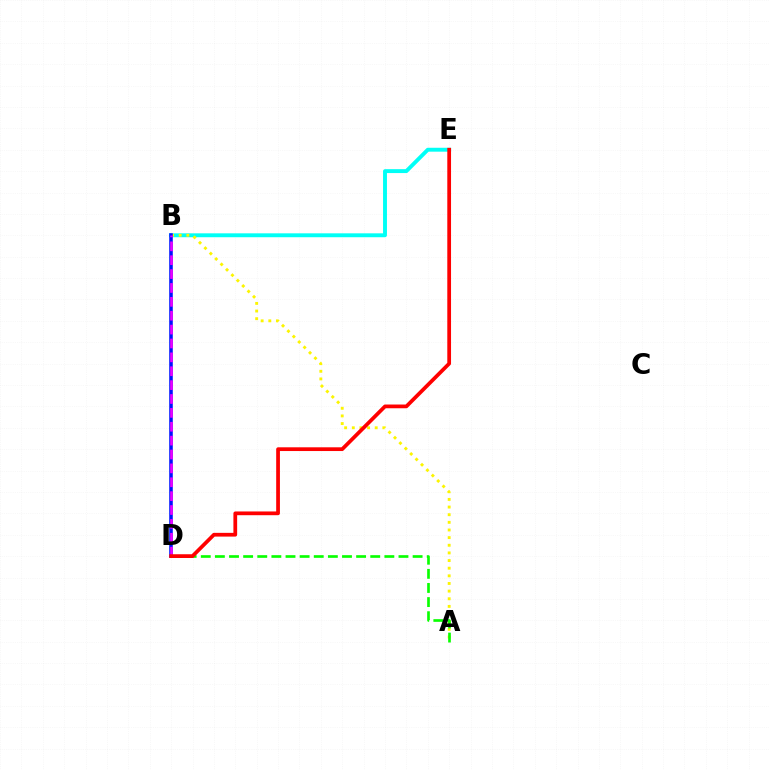{('B', 'E'): [{'color': '#00fff6', 'line_style': 'solid', 'thickness': 2.81}], ('A', 'B'): [{'color': '#fcf500', 'line_style': 'dotted', 'thickness': 2.08}], ('A', 'D'): [{'color': '#08ff00', 'line_style': 'dashed', 'thickness': 1.92}], ('B', 'D'): [{'color': '#0010ff', 'line_style': 'solid', 'thickness': 2.56}, {'color': '#ee00ff', 'line_style': 'dashed', 'thickness': 1.89}], ('D', 'E'): [{'color': '#ff0000', 'line_style': 'solid', 'thickness': 2.69}]}